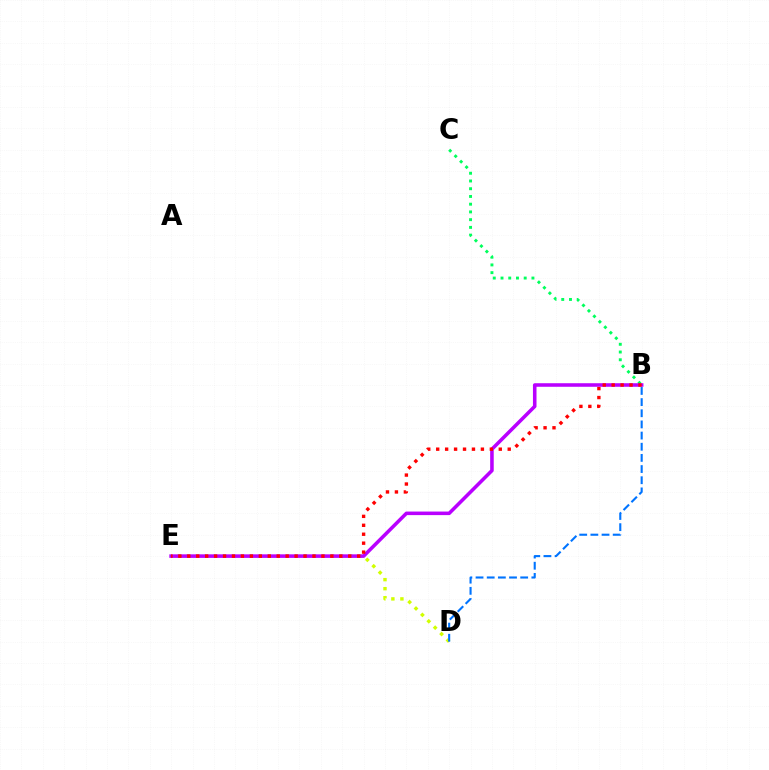{('B', 'C'): [{'color': '#00ff5c', 'line_style': 'dotted', 'thickness': 2.1}], ('D', 'E'): [{'color': '#d1ff00', 'line_style': 'dotted', 'thickness': 2.46}], ('B', 'E'): [{'color': '#b900ff', 'line_style': 'solid', 'thickness': 2.56}, {'color': '#ff0000', 'line_style': 'dotted', 'thickness': 2.43}], ('B', 'D'): [{'color': '#0074ff', 'line_style': 'dashed', 'thickness': 1.52}]}